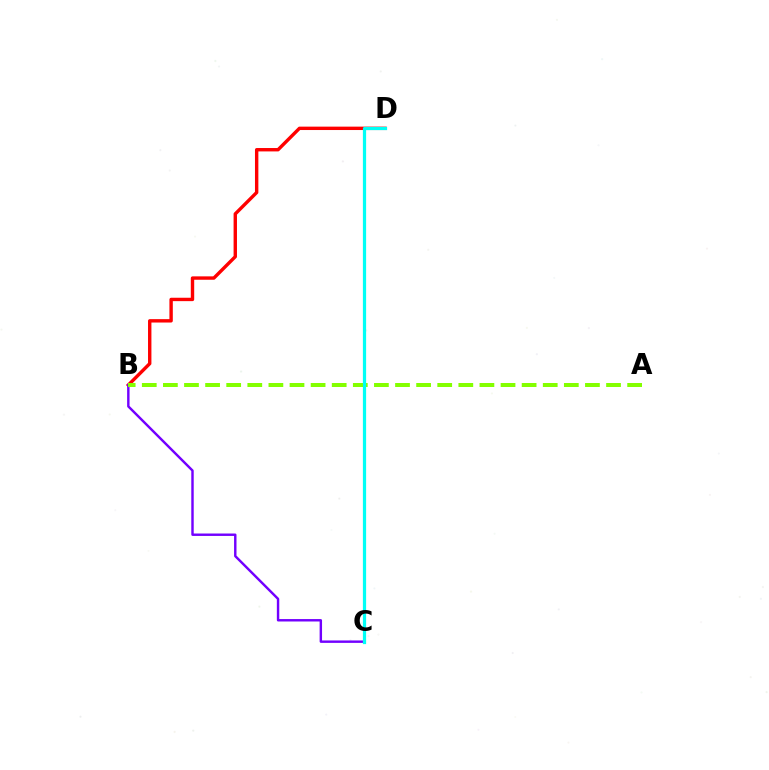{('B', 'D'): [{'color': '#ff0000', 'line_style': 'solid', 'thickness': 2.44}], ('B', 'C'): [{'color': '#7200ff', 'line_style': 'solid', 'thickness': 1.75}], ('A', 'B'): [{'color': '#84ff00', 'line_style': 'dashed', 'thickness': 2.87}], ('C', 'D'): [{'color': '#00fff6', 'line_style': 'solid', 'thickness': 2.32}]}